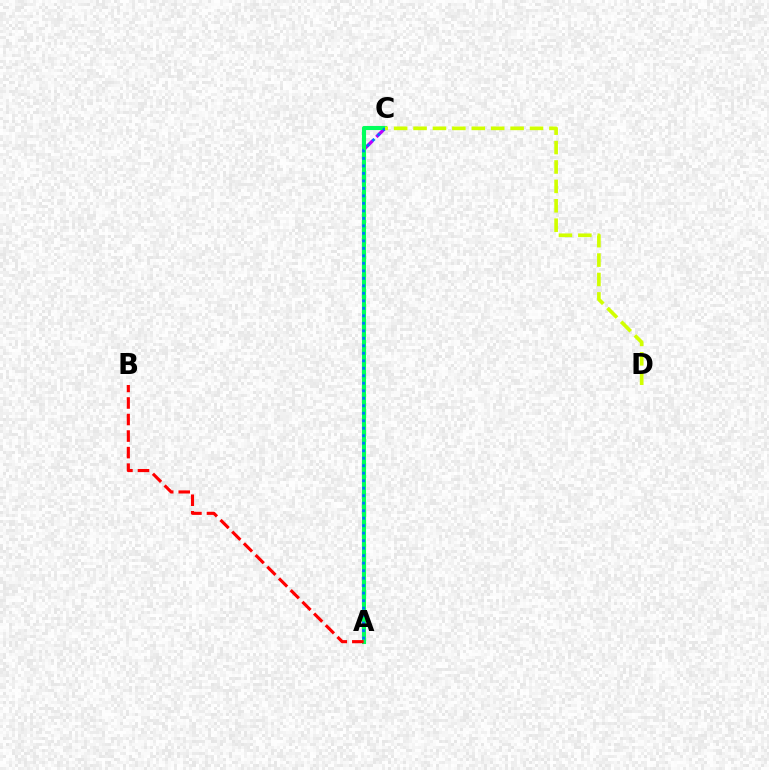{('A', 'C'): [{'color': '#b900ff', 'line_style': 'dashed', 'thickness': 2.38}, {'color': '#00ff5c', 'line_style': 'solid', 'thickness': 2.95}, {'color': '#0074ff', 'line_style': 'dotted', 'thickness': 2.04}], ('A', 'B'): [{'color': '#ff0000', 'line_style': 'dashed', 'thickness': 2.25}], ('C', 'D'): [{'color': '#d1ff00', 'line_style': 'dashed', 'thickness': 2.64}]}